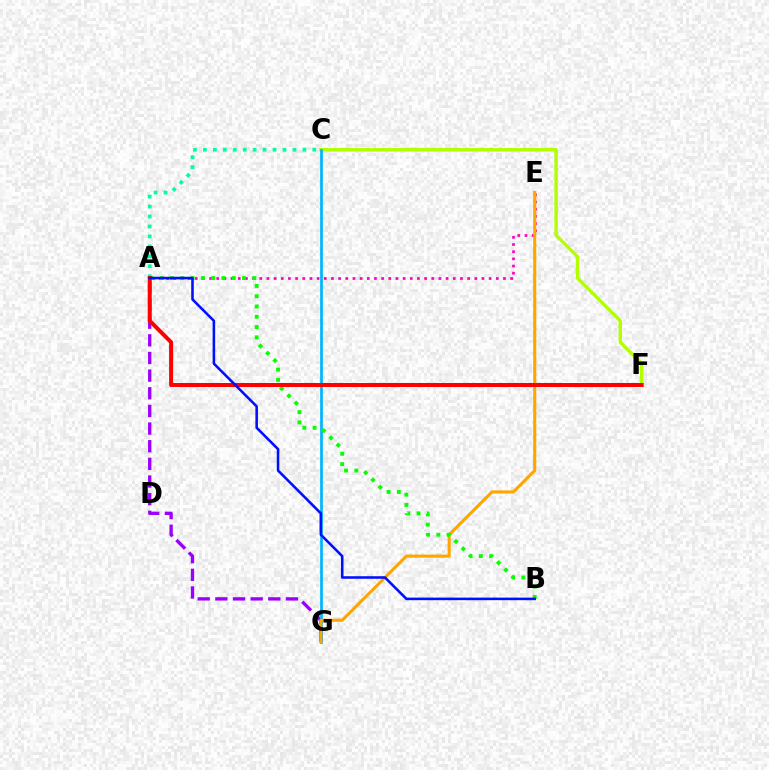{('A', 'G'): [{'color': '#9b00ff', 'line_style': 'dashed', 'thickness': 2.4}], ('A', 'C'): [{'color': '#00ff9d', 'line_style': 'dotted', 'thickness': 2.7}], ('C', 'F'): [{'color': '#b3ff00', 'line_style': 'solid', 'thickness': 2.46}], ('C', 'G'): [{'color': '#00b5ff', 'line_style': 'solid', 'thickness': 1.94}], ('A', 'E'): [{'color': '#ff00bd', 'line_style': 'dotted', 'thickness': 1.95}], ('E', 'G'): [{'color': '#ffa500', 'line_style': 'solid', 'thickness': 2.22}], ('A', 'B'): [{'color': '#08ff00', 'line_style': 'dotted', 'thickness': 2.79}, {'color': '#0010ff', 'line_style': 'solid', 'thickness': 1.85}], ('A', 'F'): [{'color': '#ff0000', 'line_style': 'solid', 'thickness': 2.89}]}